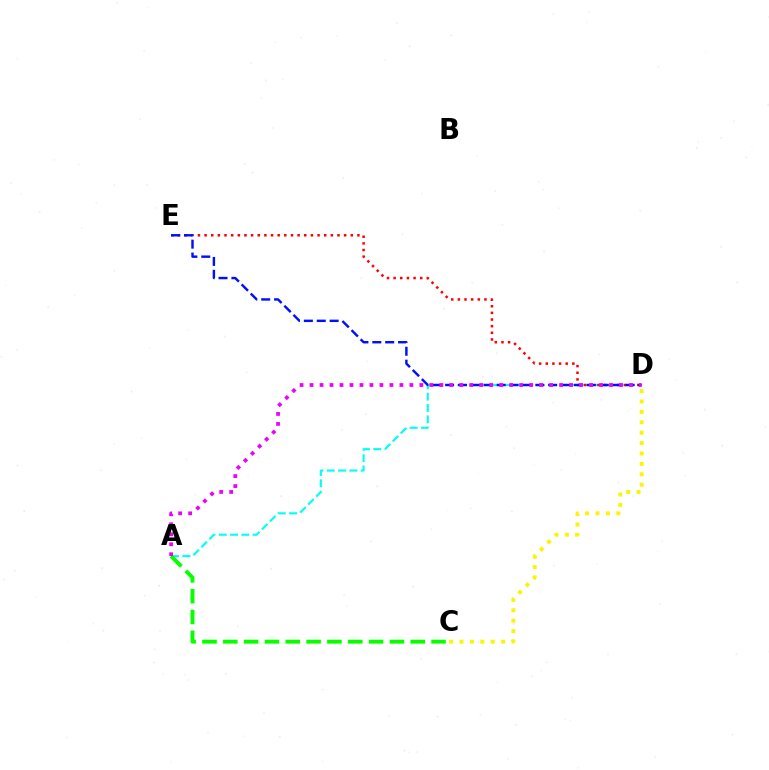{('A', 'D'): [{'color': '#00fff6', 'line_style': 'dashed', 'thickness': 1.54}, {'color': '#ee00ff', 'line_style': 'dotted', 'thickness': 2.71}], ('C', 'D'): [{'color': '#fcf500', 'line_style': 'dotted', 'thickness': 2.83}], ('D', 'E'): [{'color': '#ff0000', 'line_style': 'dotted', 'thickness': 1.81}, {'color': '#0010ff', 'line_style': 'dashed', 'thickness': 1.75}], ('A', 'C'): [{'color': '#08ff00', 'line_style': 'dashed', 'thickness': 2.83}]}